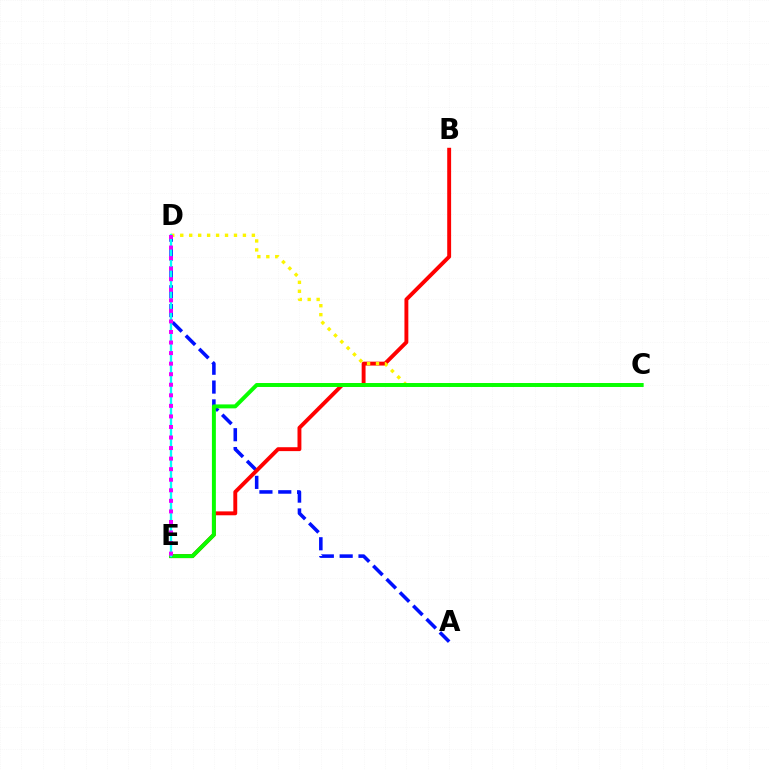{('A', 'D'): [{'color': '#0010ff', 'line_style': 'dashed', 'thickness': 2.56}], ('B', 'E'): [{'color': '#ff0000', 'line_style': 'solid', 'thickness': 2.8}], ('C', 'D'): [{'color': '#fcf500', 'line_style': 'dotted', 'thickness': 2.43}], ('C', 'E'): [{'color': '#08ff00', 'line_style': 'solid', 'thickness': 2.85}], ('D', 'E'): [{'color': '#00fff6', 'line_style': 'solid', 'thickness': 1.69}, {'color': '#ee00ff', 'line_style': 'dotted', 'thickness': 2.87}]}